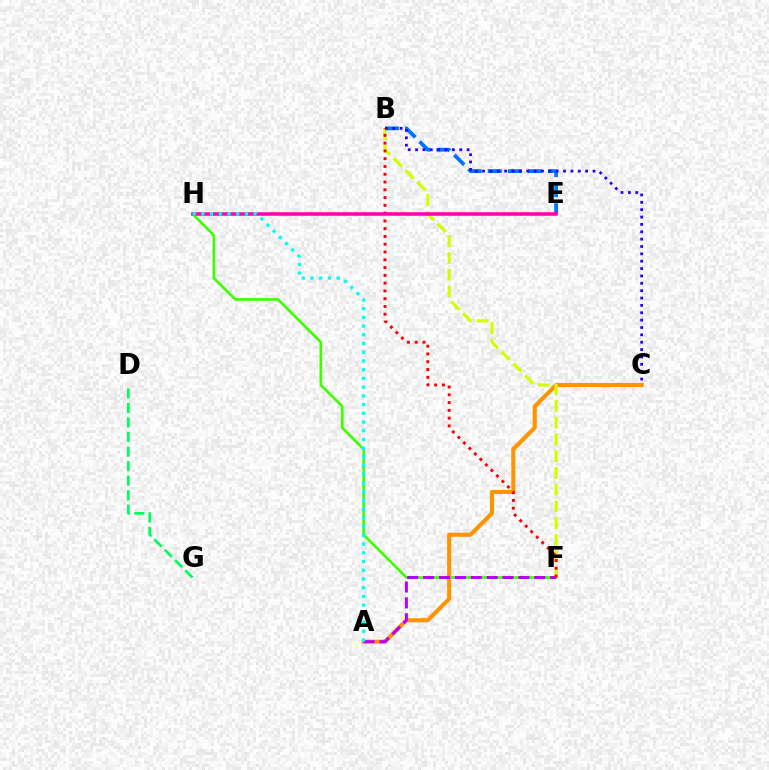{('F', 'H'): [{'color': '#3dff00', 'line_style': 'solid', 'thickness': 1.9}], ('A', 'C'): [{'color': '#ff9400', 'line_style': 'solid', 'thickness': 2.95}], ('B', 'F'): [{'color': '#d1ff00', 'line_style': 'dashed', 'thickness': 2.27}, {'color': '#ff0000', 'line_style': 'dotted', 'thickness': 2.11}], ('A', 'F'): [{'color': '#b900ff', 'line_style': 'dashed', 'thickness': 2.16}], ('B', 'E'): [{'color': '#0074ff', 'line_style': 'dashed', 'thickness': 2.73}], ('B', 'C'): [{'color': '#2500ff', 'line_style': 'dotted', 'thickness': 2.0}], ('D', 'G'): [{'color': '#00ff5c', 'line_style': 'dashed', 'thickness': 1.98}], ('E', 'H'): [{'color': '#ff00ac', 'line_style': 'solid', 'thickness': 2.55}], ('A', 'H'): [{'color': '#00fff6', 'line_style': 'dotted', 'thickness': 2.37}]}